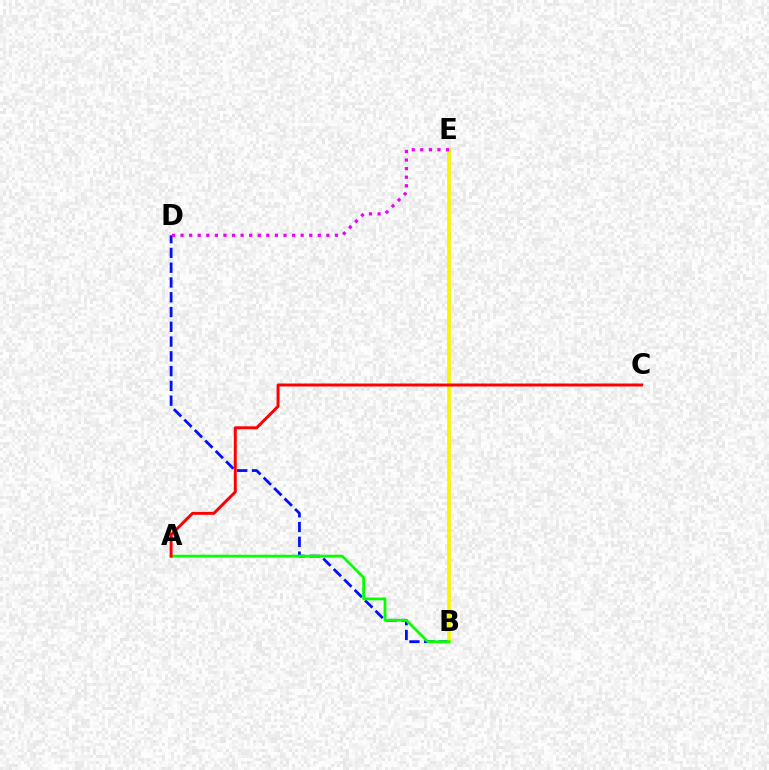{('B', 'E'): [{'color': '#00fff6', 'line_style': 'solid', 'thickness': 1.71}, {'color': '#fcf500', 'line_style': 'solid', 'thickness': 2.61}], ('B', 'D'): [{'color': '#0010ff', 'line_style': 'dashed', 'thickness': 2.01}], ('A', 'B'): [{'color': '#08ff00', 'line_style': 'solid', 'thickness': 2.01}], ('D', 'E'): [{'color': '#ee00ff', 'line_style': 'dotted', 'thickness': 2.33}], ('A', 'C'): [{'color': '#ff0000', 'line_style': 'solid', 'thickness': 2.13}]}